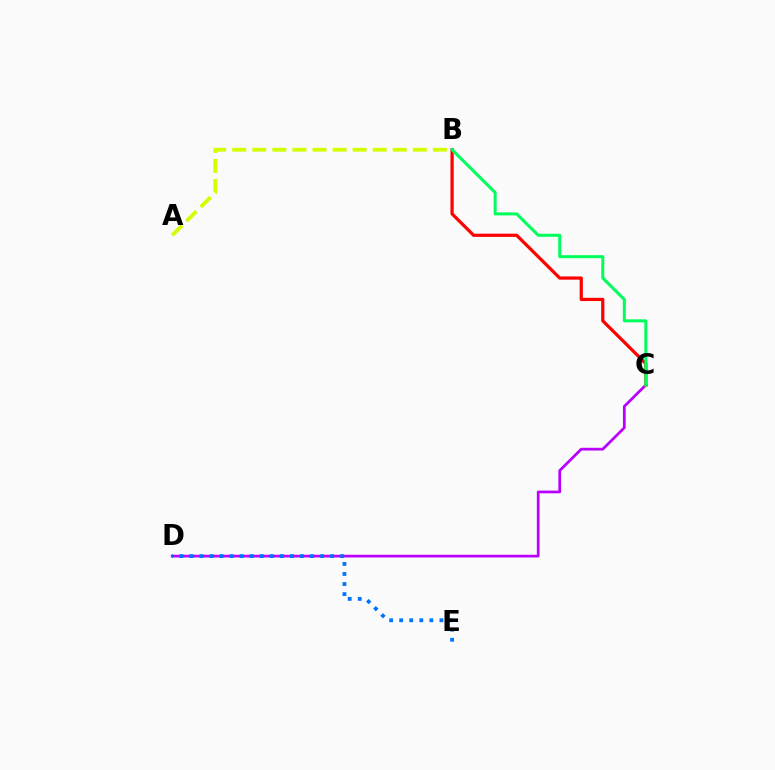{('C', 'D'): [{'color': '#b900ff', 'line_style': 'solid', 'thickness': 1.97}], ('B', 'C'): [{'color': '#ff0000', 'line_style': 'solid', 'thickness': 2.32}, {'color': '#00ff5c', 'line_style': 'solid', 'thickness': 2.17}], ('A', 'B'): [{'color': '#d1ff00', 'line_style': 'dashed', 'thickness': 2.73}], ('D', 'E'): [{'color': '#0074ff', 'line_style': 'dotted', 'thickness': 2.73}]}